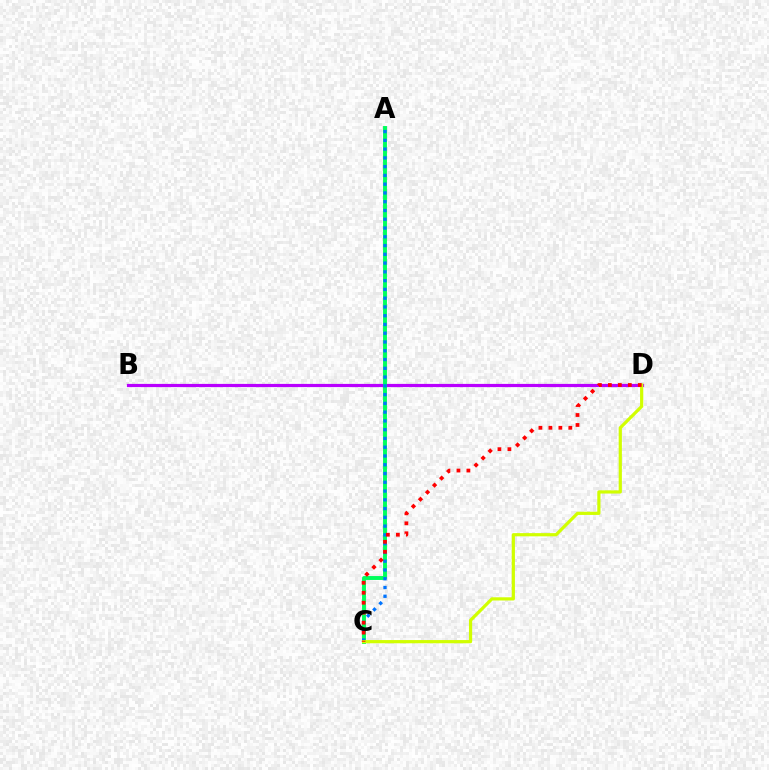{('B', 'D'): [{'color': '#b900ff', 'line_style': 'solid', 'thickness': 2.3}], ('A', 'C'): [{'color': '#00ff5c', 'line_style': 'solid', 'thickness': 2.81}, {'color': '#0074ff', 'line_style': 'dotted', 'thickness': 2.38}], ('C', 'D'): [{'color': '#d1ff00', 'line_style': 'solid', 'thickness': 2.3}, {'color': '#ff0000', 'line_style': 'dotted', 'thickness': 2.71}]}